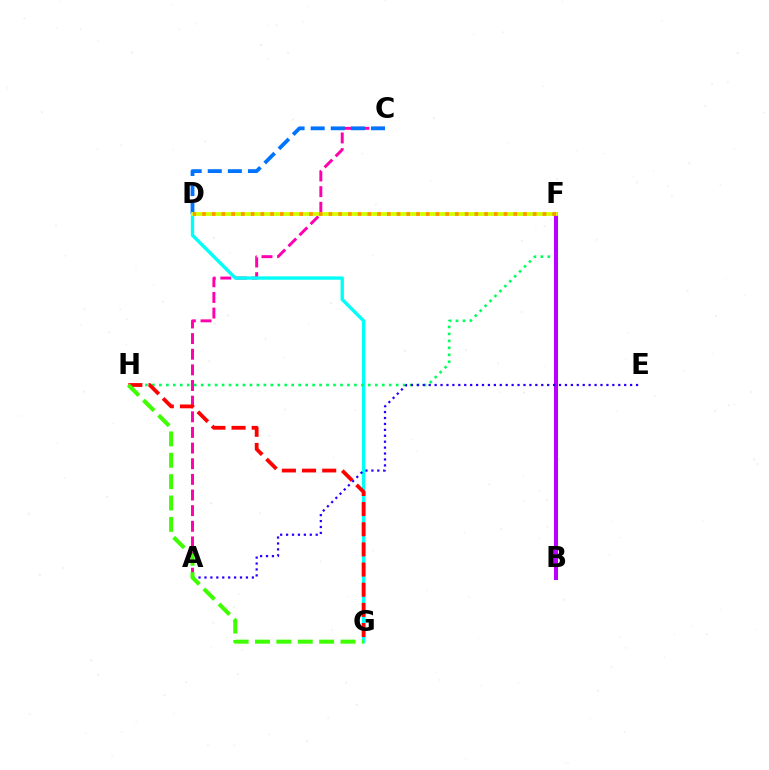{('A', 'C'): [{'color': '#ff00ac', 'line_style': 'dashed', 'thickness': 2.12}], ('D', 'G'): [{'color': '#00fff6', 'line_style': 'solid', 'thickness': 2.41}], ('C', 'D'): [{'color': '#0074ff', 'line_style': 'dashed', 'thickness': 2.73}], ('F', 'H'): [{'color': '#00ff5c', 'line_style': 'dotted', 'thickness': 1.89}], ('B', 'F'): [{'color': '#b900ff', 'line_style': 'solid', 'thickness': 2.9}], ('D', 'F'): [{'color': '#d1ff00', 'line_style': 'solid', 'thickness': 2.72}, {'color': '#ff9400', 'line_style': 'dotted', 'thickness': 2.64}], ('G', 'H'): [{'color': '#ff0000', 'line_style': 'dashed', 'thickness': 2.74}, {'color': '#3dff00', 'line_style': 'dashed', 'thickness': 2.9}], ('A', 'E'): [{'color': '#2500ff', 'line_style': 'dotted', 'thickness': 1.61}]}